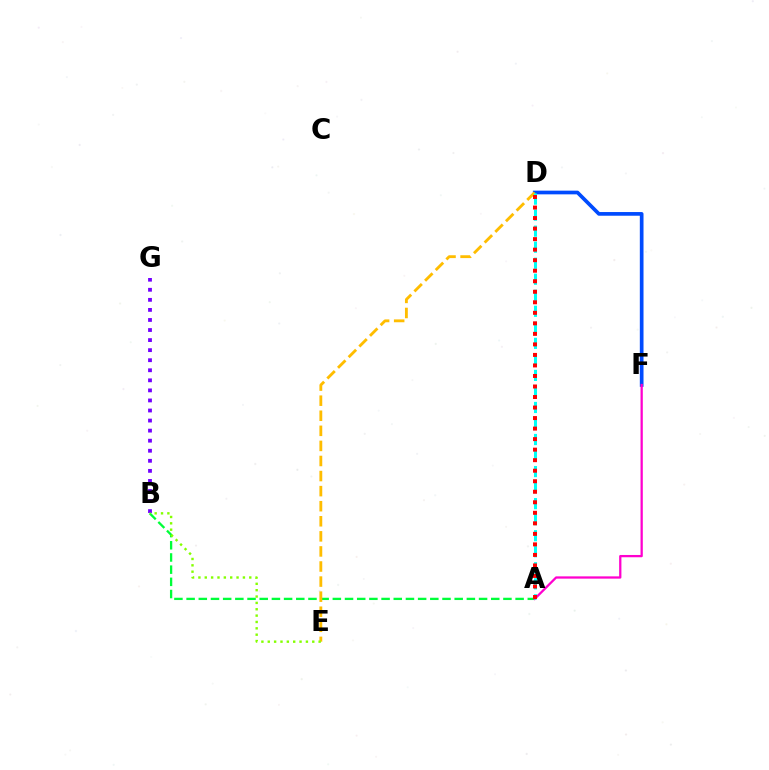{('A', 'B'): [{'color': '#00ff39', 'line_style': 'dashed', 'thickness': 1.66}], ('D', 'F'): [{'color': '#004bff', 'line_style': 'solid', 'thickness': 2.66}], ('B', 'G'): [{'color': '#7200ff', 'line_style': 'dotted', 'thickness': 2.73}], ('D', 'E'): [{'color': '#ffbd00', 'line_style': 'dashed', 'thickness': 2.05}], ('A', 'F'): [{'color': '#ff00cf', 'line_style': 'solid', 'thickness': 1.64}], ('A', 'D'): [{'color': '#00fff6', 'line_style': 'dashed', 'thickness': 2.18}, {'color': '#ff0000', 'line_style': 'dotted', 'thickness': 2.86}], ('B', 'E'): [{'color': '#84ff00', 'line_style': 'dotted', 'thickness': 1.73}]}